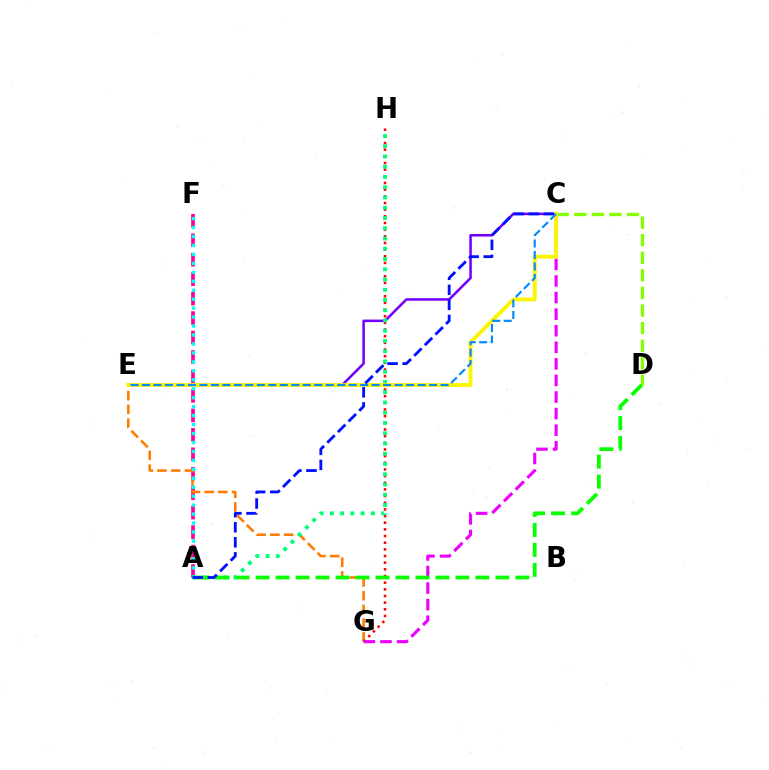{('A', 'F'): [{'color': '#ff0094', 'line_style': 'dashed', 'thickness': 2.64}, {'color': '#00fff6', 'line_style': 'dotted', 'thickness': 2.43}], ('C', 'D'): [{'color': '#84ff00', 'line_style': 'dashed', 'thickness': 2.39}], ('E', 'G'): [{'color': '#ff7c00', 'line_style': 'dashed', 'thickness': 1.86}], ('G', 'H'): [{'color': '#ff0000', 'line_style': 'dotted', 'thickness': 1.81}], ('C', 'G'): [{'color': '#ee00ff', 'line_style': 'dashed', 'thickness': 2.25}], ('C', 'E'): [{'color': '#7200ff', 'line_style': 'solid', 'thickness': 1.83}, {'color': '#fcf500', 'line_style': 'solid', 'thickness': 2.76}, {'color': '#008cff', 'line_style': 'dashed', 'thickness': 1.56}], ('A', 'H'): [{'color': '#00ff74', 'line_style': 'dotted', 'thickness': 2.78}], ('A', 'D'): [{'color': '#08ff00', 'line_style': 'dashed', 'thickness': 2.71}], ('A', 'C'): [{'color': '#0010ff', 'line_style': 'dashed', 'thickness': 2.04}]}